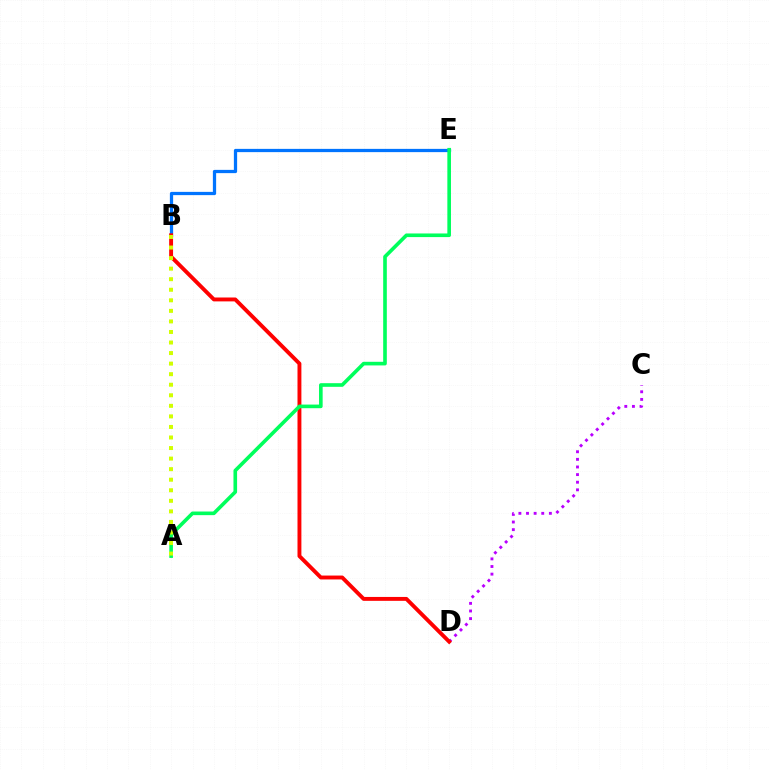{('C', 'D'): [{'color': '#b900ff', 'line_style': 'dotted', 'thickness': 2.07}], ('B', 'E'): [{'color': '#0074ff', 'line_style': 'solid', 'thickness': 2.35}], ('B', 'D'): [{'color': '#ff0000', 'line_style': 'solid', 'thickness': 2.8}], ('A', 'E'): [{'color': '#00ff5c', 'line_style': 'solid', 'thickness': 2.61}], ('A', 'B'): [{'color': '#d1ff00', 'line_style': 'dotted', 'thickness': 2.87}]}